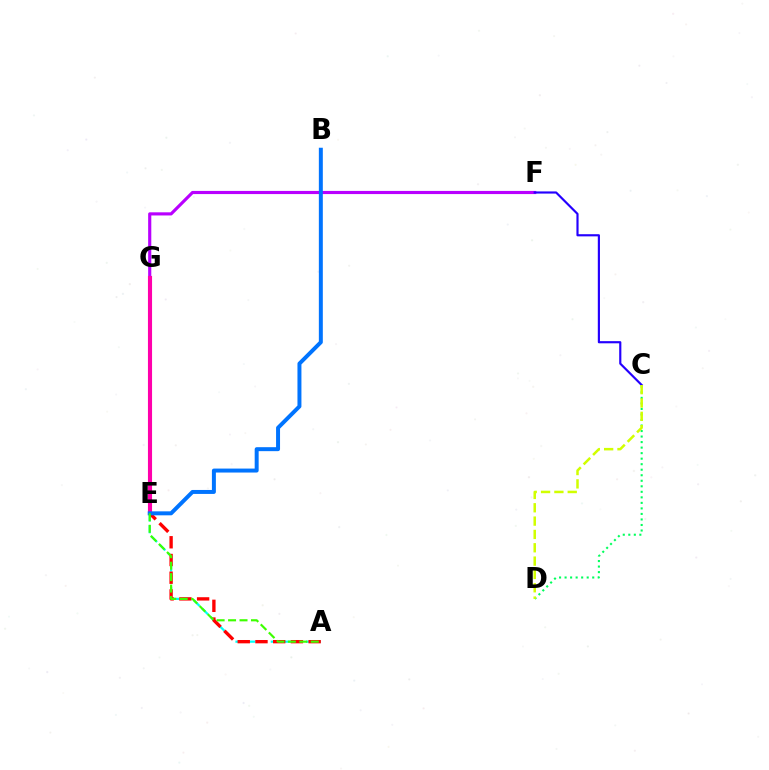{('F', 'G'): [{'color': '#b900ff', 'line_style': 'solid', 'thickness': 2.26}], ('C', 'D'): [{'color': '#00ff5c', 'line_style': 'dotted', 'thickness': 1.5}, {'color': '#d1ff00', 'line_style': 'dashed', 'thickness': 1.81}], ('A', 'E'): [{'color': '#00fff6', 'line_style': 'dashed', 'thickness': 1.6}, {'color': '#ff0000', 'line_style': 'dashed', 'thickness': 2.41}, {'color': '#3dff00', 'line_style': 'dashed', 'thickness': 1.55}], ('C', 'F'): [{'color': '#2500ff', 'line_style': 'solid', 'thickness': 1.56}], ('E', 'G'): [{'color': '#ff9400', 'line_style': 'solid', 'thickness': 1.72}, {'color': '#ff00ac', 'line_style': 'solid', 'thickness': 2.96}], ('B', 'E'): [{'color': '#0074ff', 'line_style': 'solid', 'thickness': 2.86}]}